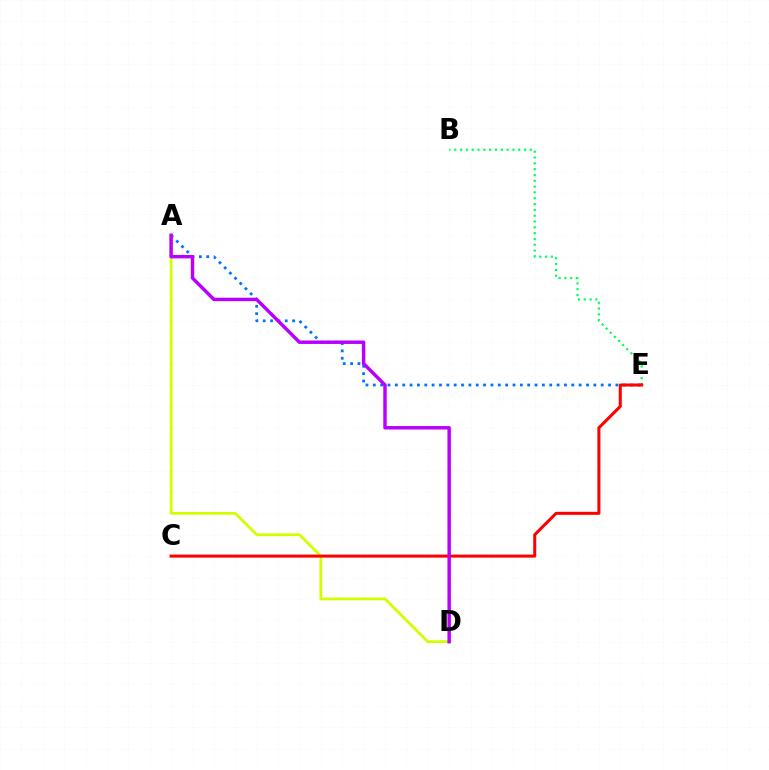{('B', 'E'): [{'color': '#00ff5c', 'line_style': 'dotted', 'thickness': 1.58}], ('A', 'E'): [{'color': '#0074ff', 'line_style': 'dotted', 'thickness': 2.0}], ('A', 'D'): [{'color': '#d1ff00', 'line_style': 'solid', 'thickness': 2.0}, {'color': '#b900ff', 'line_style': 'solid', 'thickness': 2.48}], ('C', 'E'): [{'color': '#ff0000', 'line_style': 'solid', 'thickness': 2.18}]}